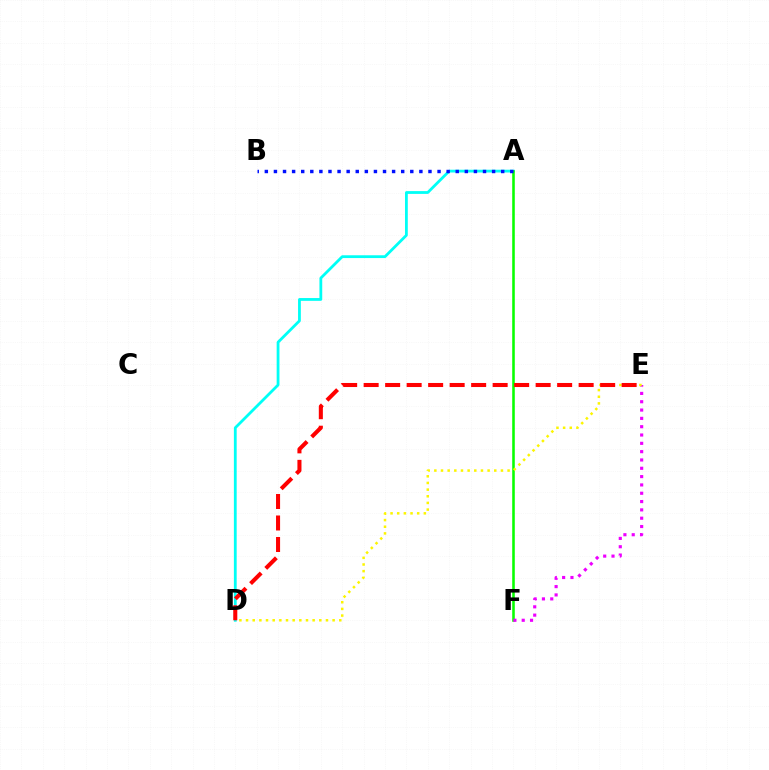{('A', 'D'): [{'color': '#00fff6', 'line_style': 'solid', 'thickness': 2.01}], ('A', 'F'): [{'color': '#08ff00', 'line_style': 'solid', 'thickness': 1.85}], ('E', 'F'): [{'color': '#ee00ff', 'line_style': 'dotted', 'thickness': 2.26}], ('D', 'E'): [{'color': '#fcf500', 'line_style': 'dotted', 'thickness': 1.81}, {'color': '#ff0000', 'line_style': 'dashed', 'thickness': 2.92}], ('A', 'B'): [{'color': '#0010ff', 'line_style': 'dotted', 'thickness': 2.47}]}